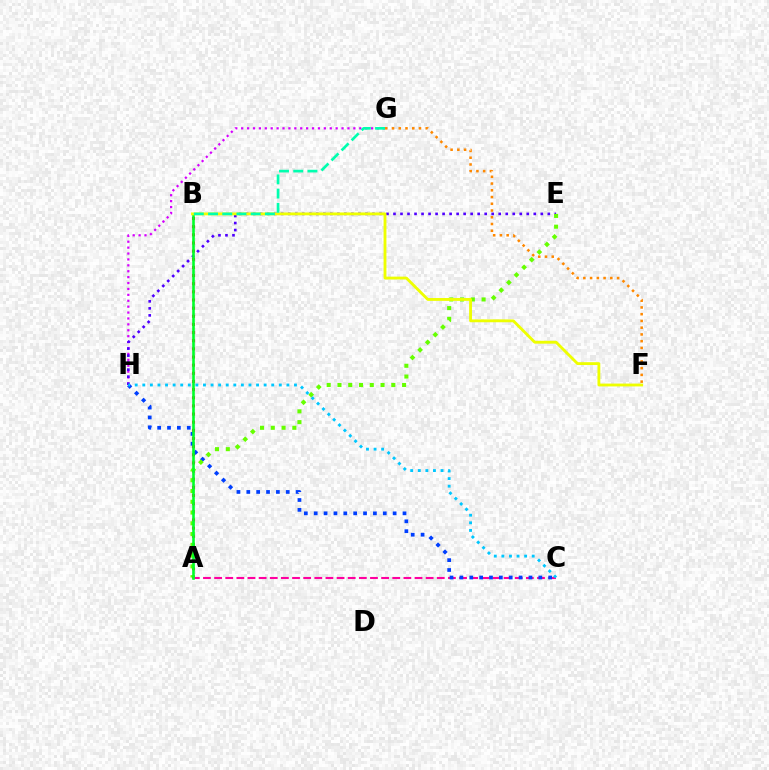{('A', 'B'): [{'color': '#ff0000', 'line_style': 'dotted', 'thickness': 2.21}, {'color': '#00ff27', 'line_style': 'solid', 'thickness': 1.88}], ('G', 'H'): [{'color': '#d600ff', 'line_style': 'dotted', 'thickness': 1.6}], ('A', 'C'): [{'color': '#ff00a0', 'line_style': 'dashed', 'thickness': 1.51}], ('E', 'H'): [{'color': '#4f00ff', 'line_style': 'dotted', 'thickness': 1.91}], ('C', 'H'): [{'color': '#003fff', 'line_style': 'dotted', 'thickness': 2.68}, {'color': '#00c7ff', 'line_style': 'dotted', 'thickness': 2.06}], ('A', 'E'): [{'color': '#66ff00', 'line_style': 'dotted', 'thickness': 2.93}], ('B', 'F'): [{'color': '#eeff00', 'line_style': 'solid', 'thickness': 2.05}], ('F', 'G'): [{'color': '#ff8800', 'line_style': 'dotted', 'thickness': 1.83}], ('B', 'G'): [{'color': '#00ffaf', 'line_style': 'dashed', 'thickness': 1.93}]}